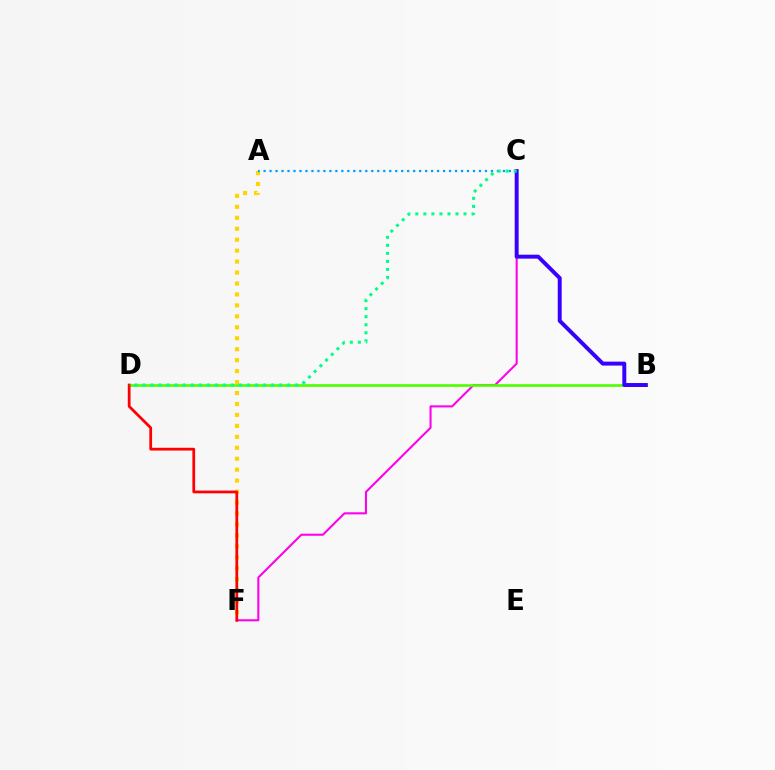{('A', 'F'): [{'color': '#ffd500', 'line_style': 'dotted', 'thickness': 2.98}], ('A', 'C'): [{'color': '#009eff', 'line_style': 'dotted', 'thickness': 1.63}], ('C', 'F'): [{'color': '#ff00ed', 'line_style': 'solid', 'thickness': 1.5}], ('B', 'D'): [{'color': '#4fff00', 'line_style': 'solid', 'thickness': 1.91}], ('D', 'F'): [{'color': '#ff0000', 'line_style': 'solid', 'thickness': 1.98}], ('B', 'C'): [{'color': '#3700ff', 'line_style': 'solid', 'thickness': 2.84}], ('C', 'D'): [{'color': '#00ff86', 'line_style': 'dotted', 'thickness': 2.18}]}